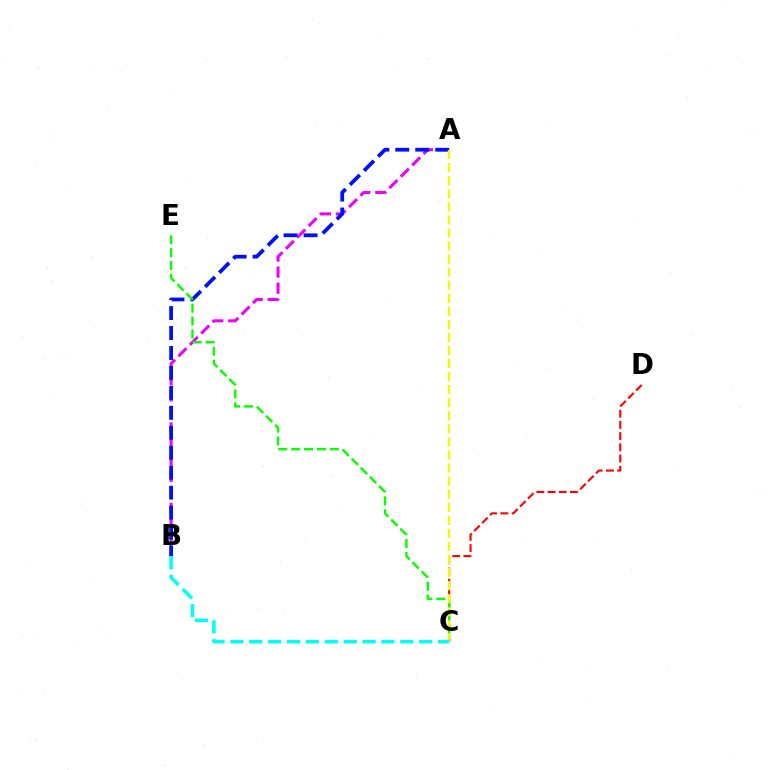{('C', 'D'): [{'color': '#ff0000', 'line_style': 'dashed', 'thickness': 1.52}], ('A', 'B'): [{'color': '#ee00ff', 'line_style': 'dashed', 'thickness': 2.19}, {'color': '#0010ff', 'line_style': 'dashed', 'thickness': 2.71}], ('C', 'E'): [{'color': '#08ff00', 'line_style': 'dashed', 'thickness': 1.75}], ('A', 'C'): [{'color': '#fcf500', 'line_style': 'dashed', 'thickness': 1.77}], ('B', 'C'): [{'color': '#00fff6', 'line_style': 'dashed', 'thickness': 2.57}]}